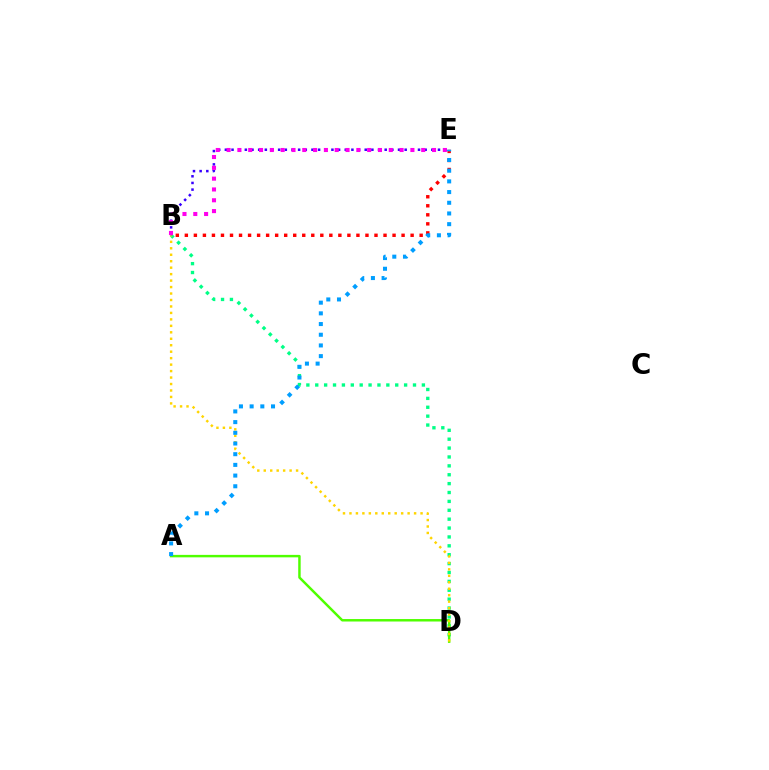{('B', 'E'): [{'color': '#ff0000', 'line_style': 'dotted', 'thickness': 2.45}, {'color': '#3700ff', 'line_style': 'dotted', 'thickness': 1.81}, {'color': '#ff00ed', 'line_style': 'dotted', 'thickness': 2.94}], ('B', 'D'): [{'color': '#00ff86', 'line_style': 'dotted', 'thickness': 2.41}, {'color': '#ffd500', 'line_style': 'dotted', 'thickness': 1.76}], ('A', 'D'): [{'color': '#4fff00', 'line_style': 'solid', 'thickness': 1.77}], ('A', 'E'): [{'color': '#009eff', 'line_style': 'dotted', 'thickness': 2.91}]}